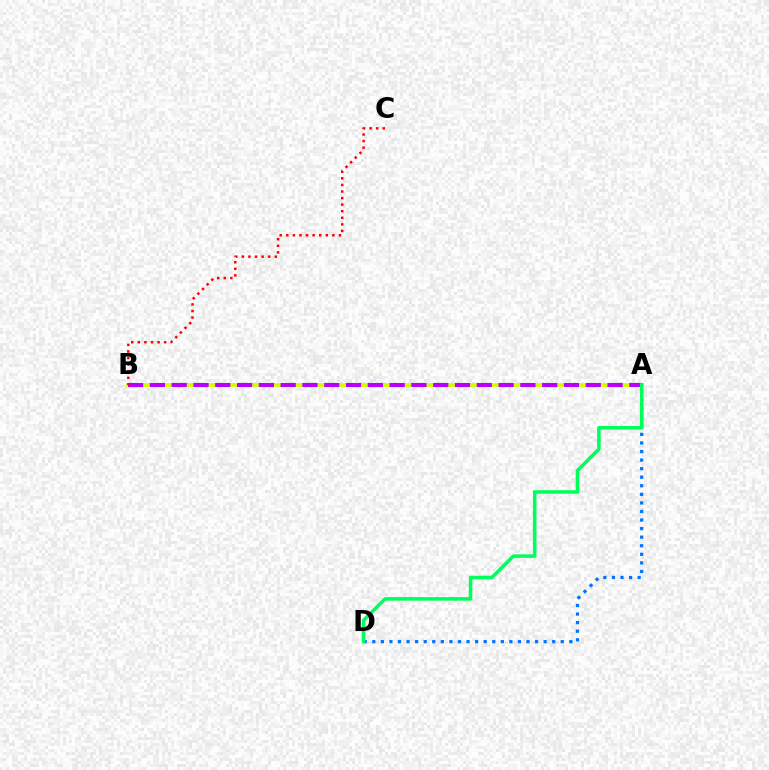{('A', 'B'): [{'color': '#d1ff00', 'line_style': 'solid', 'thickness': 2.74}, {'color': '#b900ff', 'line_style': 'dashed', 'thickness': 2.96}], ('A', 'D'): [{'color': '#0074ff', 'line_style': 'dotted', 'thickness': 2.33}, {'color': '#00ff5c', 'line_style': 'solid', 'thickness': 2.55}], ('B', 'C'): [{'color': '#ff0000', 'line_style': 'dotted', 'thickness': 1.79}]}